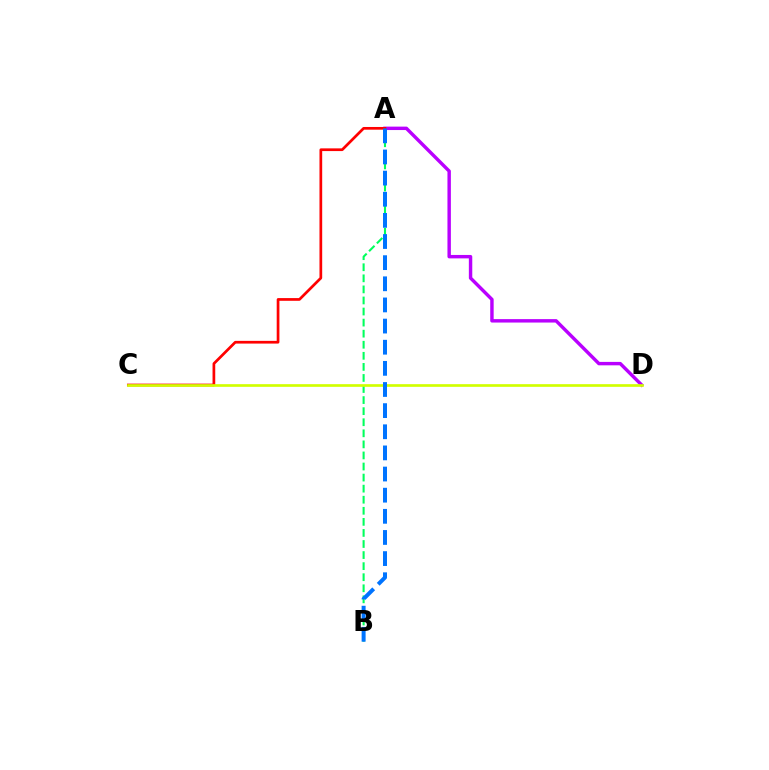{('A', 'B'): [{'color': '#00ff5c', 'line_style': 'dashed', 'thickness': 1.5}, {'color': '#0074ff', 'line_style': 'dashed', 'thickness': 2.87}], ('A', 'D'): [{'color': '#b900ff', 'line_style': 'solid', 'thickness': 2.47}], ('A', 'C'): [{'color': '#ff0000', 'line_style': 'solid', 'thickness': 1.95}], ('C', 'D'): [{'color': '#d1ff00', 'line_style': 'solid', 'thickness': 1.92}]}